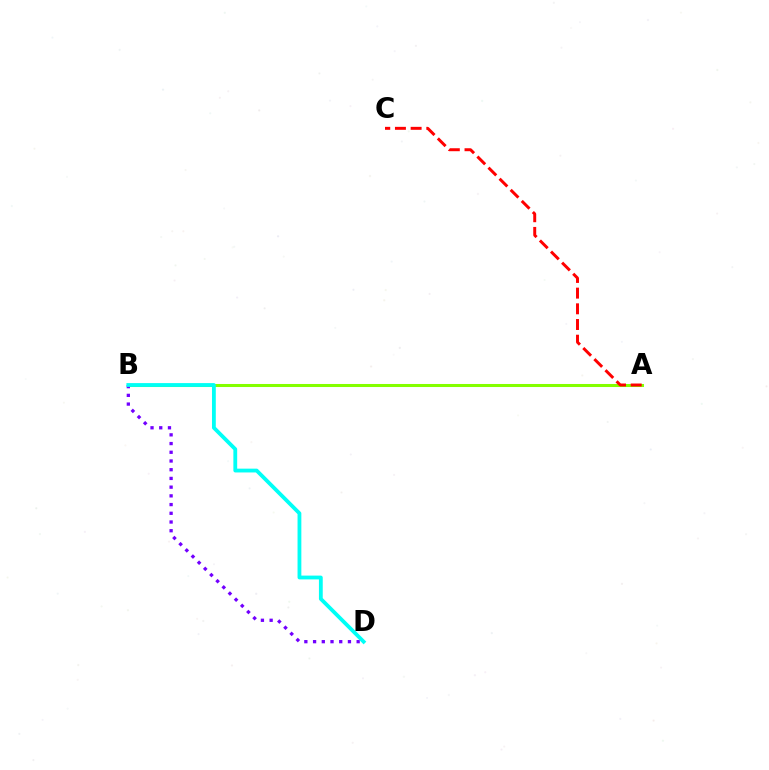{('A', 'B'): [{'color': '#84ff00', 'line_style': 'solid', 'thickness': 2.19}], ('B', 'D'): [{'color': '#7200ff', 'line_style': 'dotted', 'thickness': 2.37}, {'color': '#00fff6', 'line_style': 'solid', 'thickness': 2.74}], ('A', 'C'): [{'color': '#ff0000', 'line_style': 'dashed', 'thickness': 2.13}]}